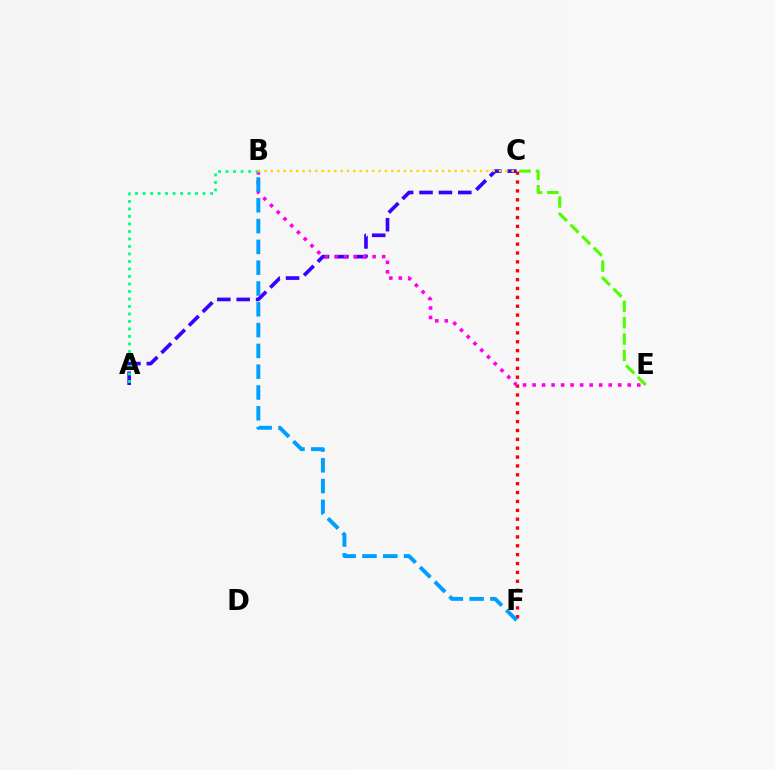{('C', 'E'): [{'color': '#4fff00', 'line_style': 'dashed', 'thickness': 2.23}], ('A', 'C'): [{'color': '#3700ff', 'line_style': 'dashed', 'thickness': 2.63}], ('C', 'F'): [{'color': '#ff0000', 'line_style': 'dotted', 'thickness': 2.41}], ('B', 'E'): [{'color': '#ff00ed', 'line_style': 'dotted', 'thickness': 2.59}], ('A', 'B'): [{'color': '#00ff86', 'line_style': 'dotted', 'thickness': 2.04}], ('B', 'C'): [{'color': '#ffd500', 'line_style': 'dotted', 'thickness': 1.72}], ('B', 'F'): [{'color': '#009eff', 'line_style': 'dashed', 'thickness': 2.83}]}